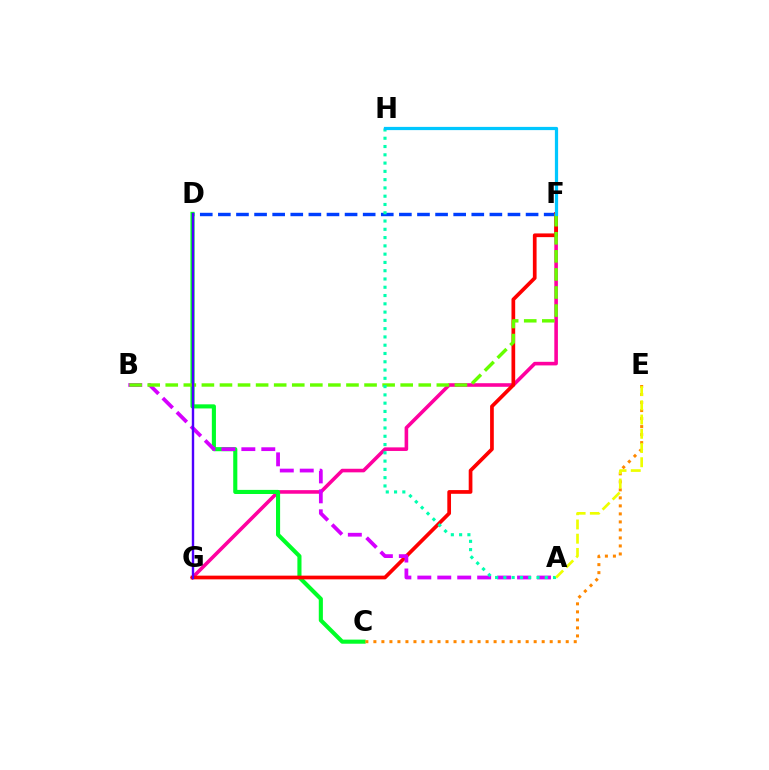{('F', 'G'): [{'color': '#ff00a0', 'line_style': 'solid', 'thickness': 2.58}, {'color': '#ff0000', 'line_style': 'solid', 'thickness': 2.67}], ('D', 'F'): [{'color': '#003fff', 'line_style': 'dashed', 'thickness': 2.46}], ('C', 'D'): [{'color': '#00ff27', 'line_style': 'solid', 'thickness': 2.96}], ('A', 'B'): [{'color': '#d600ff', 'line_style': 'dashed', 'thickness': 2.71}], ('C', 'E'): [{'color': '#ff8800', 'line_style': 'dotted', 'thickness': 2.18}], ('B', 'F'): [{'color': '#66ff00', 'line_style': 'dashed', 'thickness': 2.46}], ('A', 'H'): [{'color': '#00ffaf', 'line_style': 'dotted', 'thickness': 2.25}], ('D', 'G'): [{'color': '#4f00ff', 'line_style': 'solid', 'thickness': 1.73}], ('F', 'H'): [{'color': '#00c7ff', 'line_style': 'solid', 'thickness': 2.32}], ('A', 'E'): [{'color': '#eeff00', 'line_style': 'dashed', 'thickness': 1.93}]}